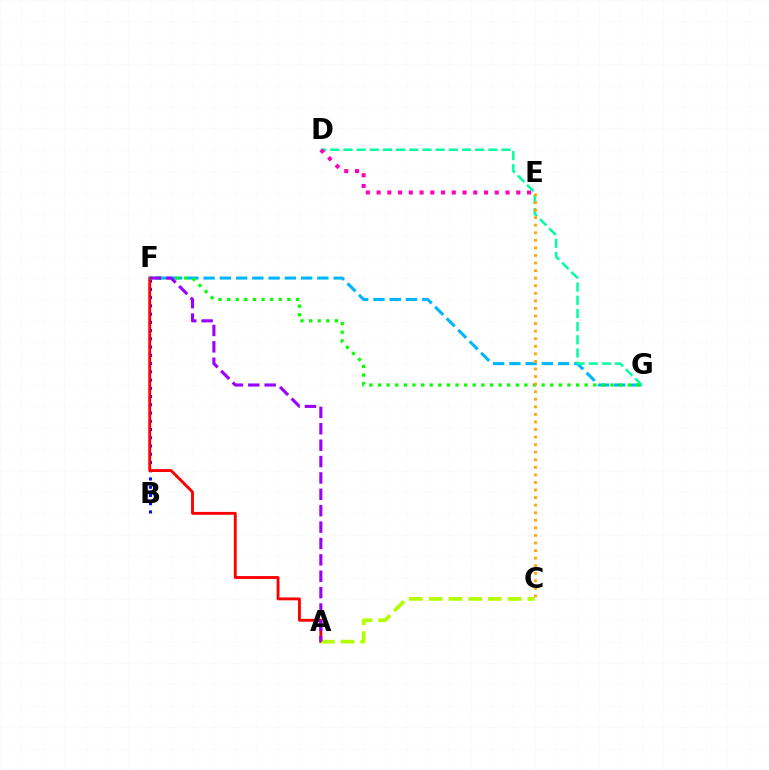{('B', 'F'): [{'color': '#0010ff', 'line_style': 'dotted', 'thickness': 2.24}], ('F', 'G'): [{'color': '#00b5ff', 'line_style': 'dashed', 'thickness': 2.21}, {'color': '#08ff00', 'line_style': 'dotted', 'thickness': 2.34}], ('D', 'G'): [{'color': '#00ff9d', 'line_style': 'dashed', 'thickness': 1.79}], ('A', 'F'): [{'color': '#ff0000', 'line_style': 'solid', 'thickness': 2.06}, {'color': '#9b00ff', 'line_style': 'dashed', 'thickness': 2.23}], ('A', 'C'): [{'color': '#b3ff00', 'line_style': 'dashed', 'thickness': 2.68}], ('C', 'E'): [{'color': '#ffa500', 'line_style': 'dotted', 'thickness': 2.06}], ('D', 'E'): [{'color': '#ff00bd', 'line_style': 'dotted', 'thickness': 2.92}]}